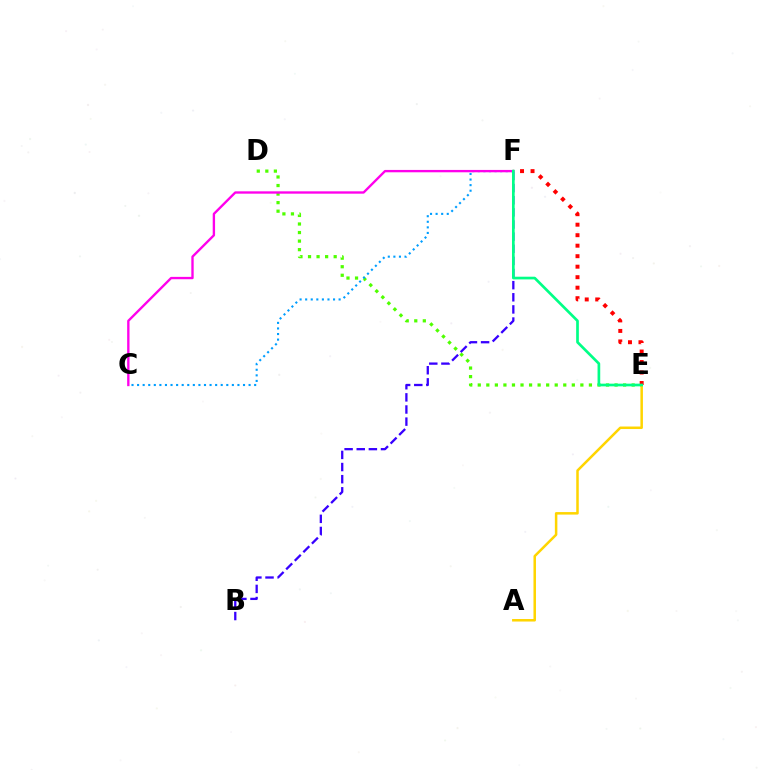{('D', 'E'): [{'color': '#4fff00', 'line_style': 'dotted', 'thickness': 2.32}], ('A', 'E'): [{'color': '#ffd500', 'line_style': 'solid', 'thickness': 1.81}], ('B', 'F'): [{'color': '#3700ff', 'line_style': 'dashed', 'thickness': 1.65}], ('E', 'F'): [{'color': '#ff0000', 'line_style': 'dotted', 'thickness': 2.85}, {'color': '#00ff86', 'line_style': 'solid', 'thickness': 1.93}], ('C', 'F'): [{'color': '#009eff', 'line_style': 'dotted', 'thickness': 1.51}, {'color': '#ff00ed', 'line_style': 'solid', 'thickness': 1.69}]}